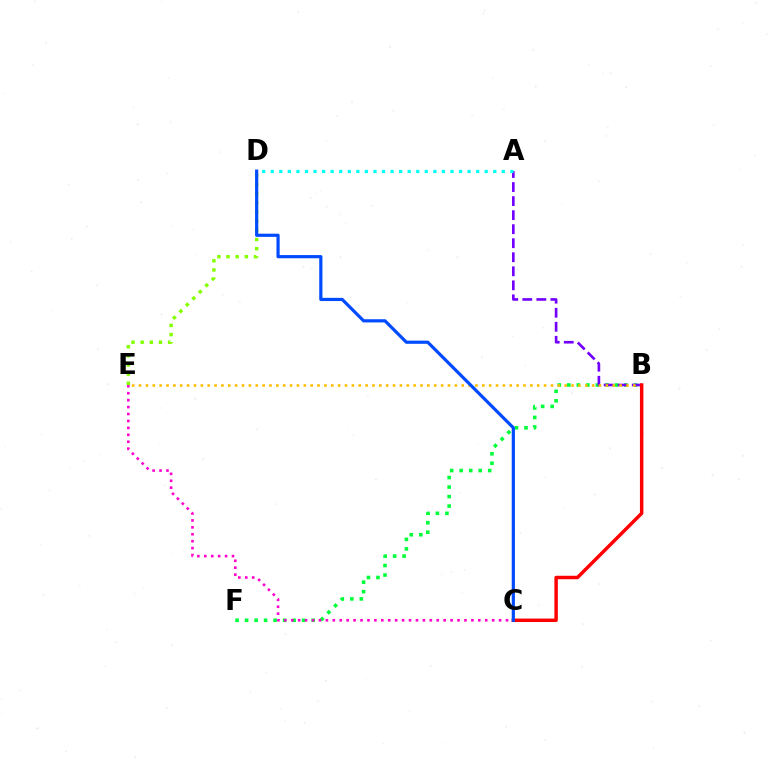{('D', 'E'): [{'color': '#84ff00', 'line_style': 'dotted', 'thickness': 2.49}], ('B', 'F'): [{'color': '#00ff39', 'line_style': 'dotted', 'thickness': 2.58}], ('C', 'E'): [{'color': '#ff00cf', 'line_style': 'dotted', 'thickness': 1.88}], ('A', 'B'): [{'color': '#7200ff', 'line_style': 'dashed', 'thickness': 1.91}], ('B', 'E'): [{'color': '#ffbd00', 'line_style': 'dotted', 'thickness': 1.87}], ('A', 'D'): [{'color': '#00fff6', 'line_style': 'dotted', 'thickness': 2.33}], ('B', 'C'): [{'color': '#ff0000', 'line_style': 'solid', 'thickness': 2.5}], ('C', 'D'): [{'color': '#004bff', 'line_style': 'solid', 'thickness': 2.3}]}